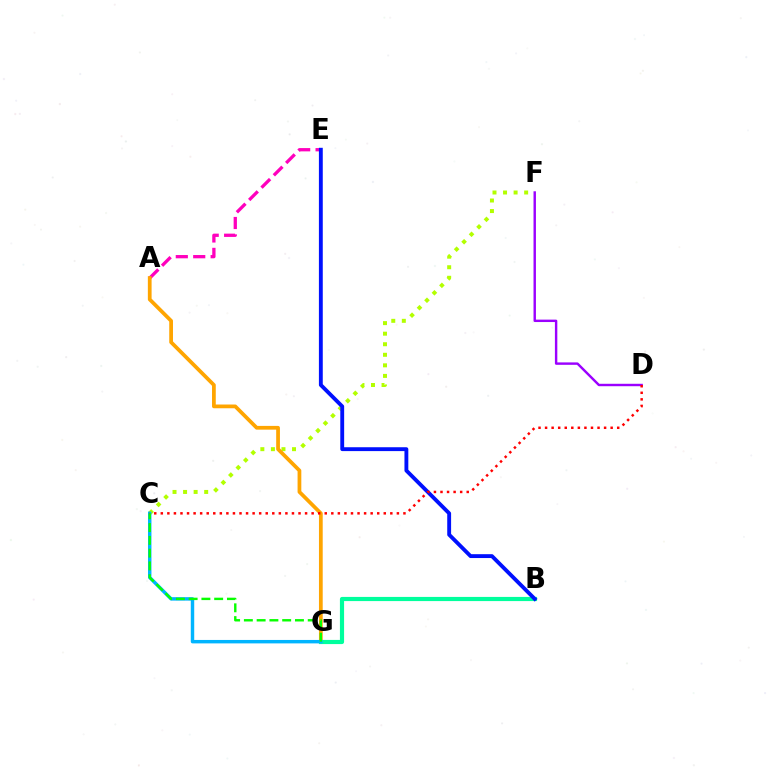{('C', 'F'): [{'color': '#b3ff00', 'line_style': 'dotted', 'thickness': 2.87}], ('A', 'E'): [{'color': '#ff00bd', 'line_style': 'dashed', 'thickness': 2.37}], ('A', 'G'): [{'color': '#ffa500', 'line_style': 'solid', 'thickness': 2.7}], ('B', 'G'): [{'color': '#00ff9d', 'line_style': 'solid', 'thickness': 3.0}], ('D', 'F'): [{'color': '#9b00ff', 'line_style': 'solid', 'thickness': 1.74}], ('C', 'G'): [{'color': '#00b5ff', 'line_style': 'solid', 'thickness': 2.47}, {'color': '#08ff00', 'line_style': 'dashed', 'thickness': 1.74}], ('B', 'E'): [{'color': '#0010ff', 'line_style': 'solid', 'thickness': 2.78}], ('C', 'D'): [{'color': '#ff0000', 'line_style': 'dotted', 'thickness': 1.78}]}